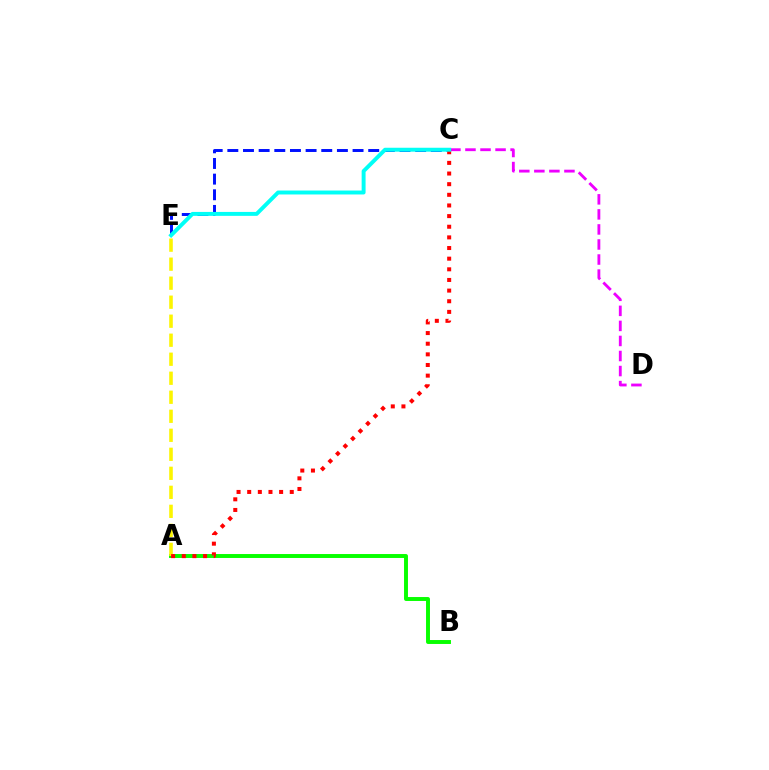{('A', 'B'): [{'color': '#08ff00', 'line_style': 'solid', 'thickness': 2.83}], ('C', 'E'): [{'color': '#0010ff', 'line_style': 'dashed', 'thickness': 2.13}, {'color': '#00fff6', 'line_style': 'solid', 'thickness': 2.83}], ('A', 'E'): [{'color': '#fcf500', 'line_style': 'dashed', 'thickness': 2.58}], ('C', 'D'): [{'color': '#ee00ff', 'line_style': 'dashed', 'thickness': 2.04}], ('A', 'C'): [{'color': '#ff0000', 'line_style': 'dotted', 'thickness': 2.89}]}